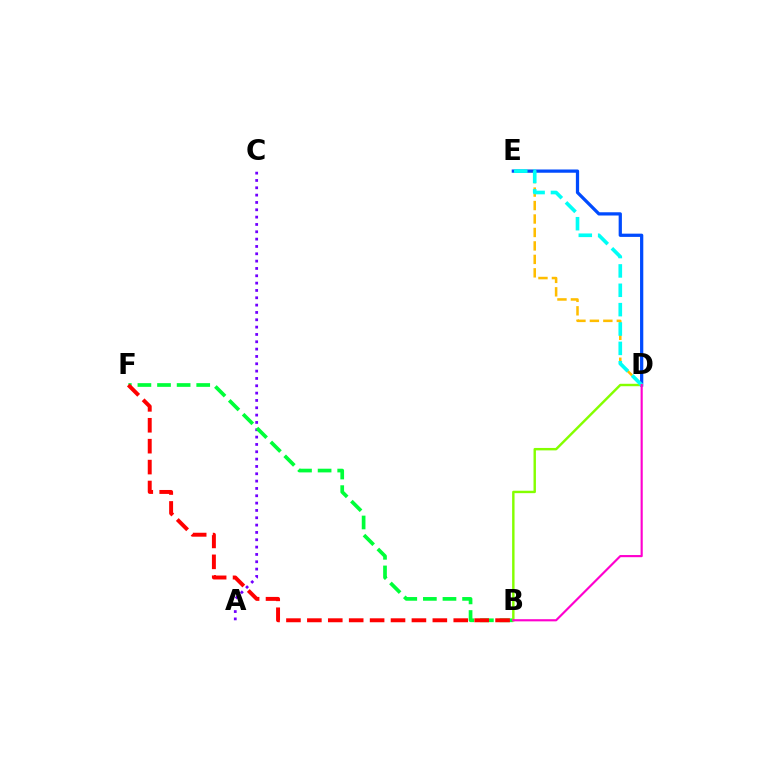{('A', 'C'): [{'color': '#7200ff', 'line_style': 'dotted', 'thickness': 1.99}], ('D', 'E'): [{'color': '#ffbd00', 'line_style': 'dashed', 'thickness': 1.83}, {'color': '#004bff', 'line_style': 'solid', 'thickness': 2.34}, {'color': '#00fff6', 'line_style': 'dashed', 'thickness': 2.63}], ('B', 'F'): [{'color': '#00ff39', 'line_style': 'dashed', 'thickness': 2.66}, {'color': '#ff0000', 'line_style': 'dashed', 'thickness': 2.84}], ('B', 'D'): [{'color': '#84ff00', 'line_style': 'solid', 'thickness': 1.74}, {'color': '#ff00cf', 'line_style': 'solid', 'thickness': 1.55}]}